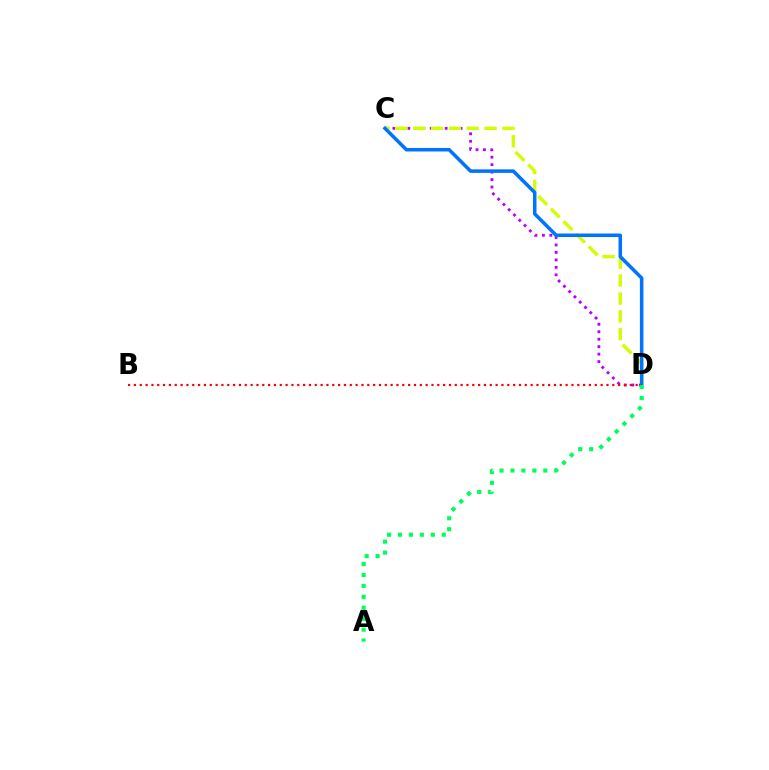{('C', 'D'): [{'color': '#b900ff', 'line_style': 'dotted', 'thickness': 2.03}, {'color': '#d1ff00', 'line_style': 'dashed', 'thickness': 2.42}, {'color': '#0074ff', 'line_style': 'solid', 'thickness': 2.54}], ('B', 'D'): [{'color': '#ff0000', 'line_style': 'dotted', 'thickness': 1.59}], ('A', 'D'): [{'color': '#00ff5c', 'line_style': 'dotted', 'thickness': 2.97}]}